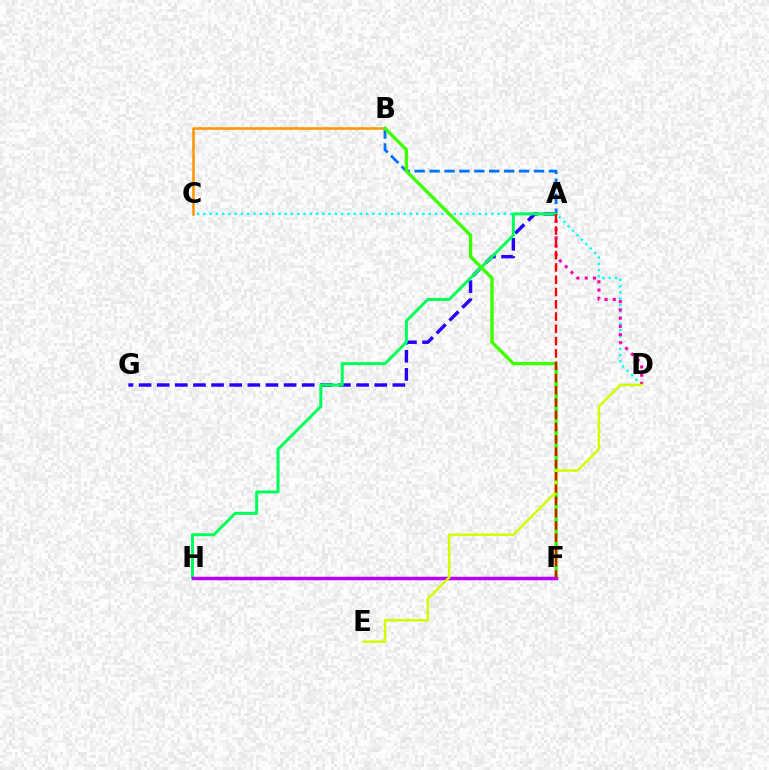{('A', 'B'): [{'color': '#0074ff', 'line_style': 'dashed', 'thickness': 2.03}], ('C', 'D'): [{'color': '#00fff6', 'line_style': 'dotted', 'thickness': 1.7}], ('A', 'D'): [{'color': '#ff00ac', 'line_style': 'dotted', 'thickness': 2.24}], ('A', 'G'): [{'color': '#2500ff', 'line_style': 'dashed', 'thickness': 2.46}], ('B', 'C'): [{'color': '#ff9400', 'line_style': 'solid', 'thickness': 1.84}], ('A', 'H'): [{'color': '#00ff5c', 'line_style': 'solid', 'thickness': 2.17}], ('B', 'F'): [{'color': '#3dff00', 'line_style': 'solid', 'thickness': 2.42}], ('F', 'H'): [{'color': '#b900ff', 'line_style': 'solid', 'thickness': 2.51}], ('D', 'E'): [{'color': '#d1ff00', 'line_style': 'solid', 'thickness': 1.79}], ('A', 'F'): [{'color': '#ff0000', 'line_style': 'dashed', 'thickness': 1.67}]}